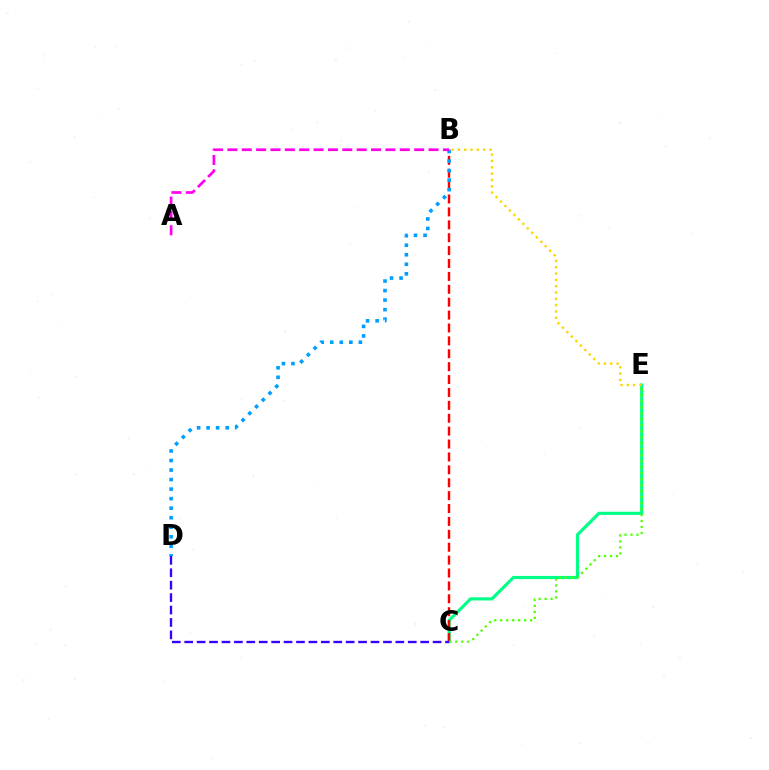{('C', 'E'): [{'color': '#00ff86', 'line_style': 'solid', 'thickness': 2.27}, {'color': '#4fff00', 'line_style': 'dotted', 'thickness': 1.62}], ('B', 'C'): [{'color': '#ff0000', 'line_style': 'dashed', 'thickness': 1.75}], ('B', 'D'): [{'color': '#009eff', 'line_style': 'dotted', 'thickness': 2.59}], ('A', 'B'): [{'color': '#ff00ed', 'line_style': 'dashed', 'thickness': 1.95}], ('B', 'E'): [{'color': '#ffd500', 'line_style': 'dotted', 'thickness': 1.72}], ('C', 'D'): [{'color': '#3700ff', 'line_style': 'dashed', 'thickness': 1.69}]}